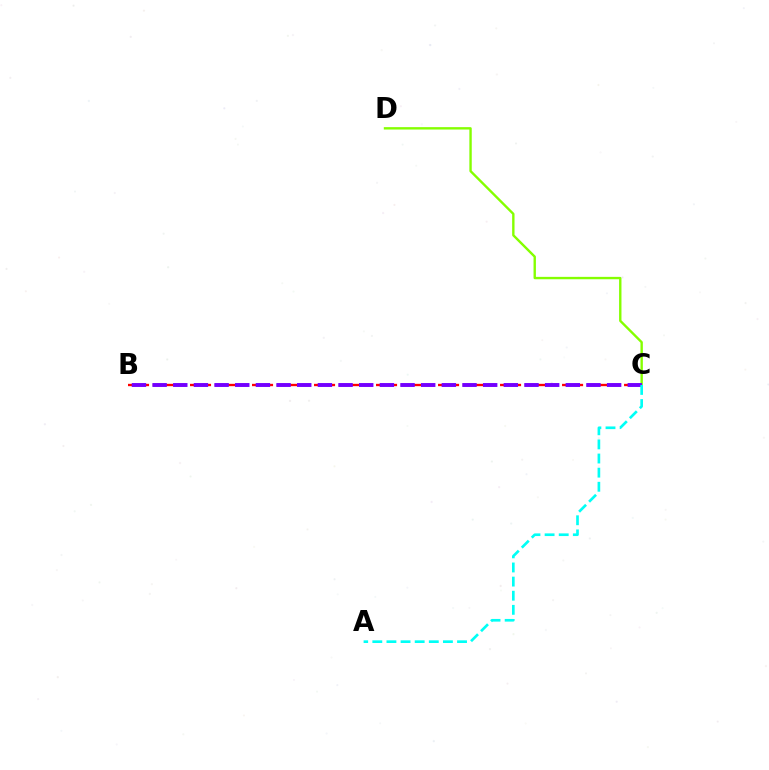{('B', 'C'): [{'color': '#ff0000', 'line_style': 'dashed', 'thickness': 1.68}, {'color': '#7200ff', 'line_style': 'dashed', 'thickness': 2.81}], ('C', 'D'): [{'color': '#84ff00', 'line_style': 'solid', 'thickness': 1.72}], ('A', 'C'): [{'color': '#00fff6', 'line_style': 'dashed', 'thickness': 1.92}]}